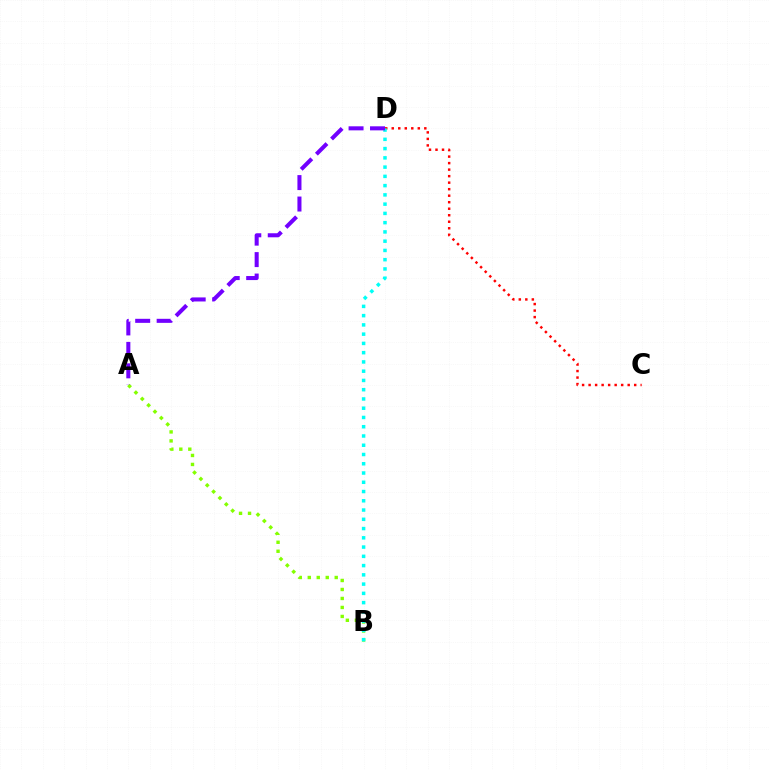{('A', 'B'): [{'color': '#84ff00', 'line_style': 'dotted', 'thickness': 2.44}], ('C', 'D'): [{'color': '#ff0000', 'line_style': 'dotted', 'thickness': 1.77}], ('B', 'D'): [{'color': '#00fff6', 'line_style': 'dotted', 'thickness': 2.52}], ('A', 'D'): [{'color': '#7200ff', 'line_style': 'dashed', 'thickness': 2.91}]}